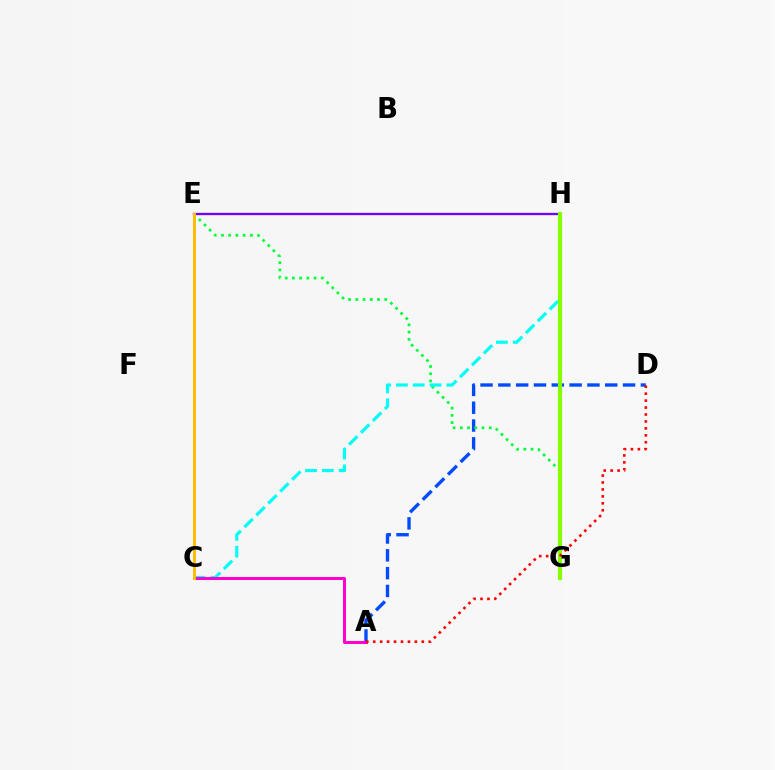{('A', 'D'): [{'color': '#004bff', 'line_style': 'dashed', 'thickness': 2.42}, {'color': '#ff0000', 'line_style': 'dotted', 'thickness': 1.89}], ('E', 'G'): [{'color': '#00ff39', 'line_style': 'dotted', 'thickness': 1.96}], ('C', 'H'): [{'color': '#00fff6', 'line_style': 'dashed', 'thickness': 2.28}], ('E', 'H'): [{'color': '#7200ff', 'line_style': 'solid', 'thickness': 1.67}], ('A', 'C'): [{'color': '#ff00cf', 'line_style': 'solid', 'thickness': 2.17}], ('G', 'H'): [{'color': '#84ff00', 'line_style': 'solid', 'thickness': 2.99}], ('C', 'E'): [{'color': '#ffbd00', 'line_style': 'solid', 'thickness': 2.11}]}